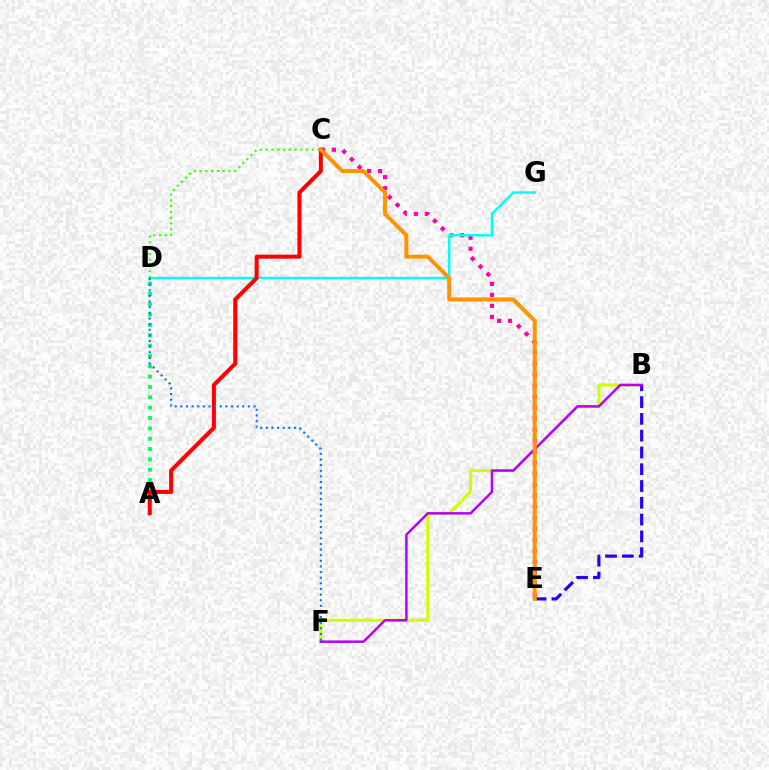{('B', 'F'): [{'color': '#d1ff00', 'line_style': 'solid', 'thickness': 2.24}, {'color': '#b900ff', 'line_style': 'solid', 'thickness': 1.8}], ('C', 'E'): [{'color': '#ff00ac', 'line_style': 'dotted', 'thickness': 2.99}, {'color': '#ff9400', 'line_style': 'solid', 'thickness': 2.87}], ('B', 'E'): [{'color': '#2500ff', 'line_style': 'dashed', 'thickness': 2.28}], ('D', 'G'): [{'color': '#00fff6', 'line_style': 'solid', 'thickness': 1.78}], ('C', 'D'): [{'color': '#3dff00', 'line_style': 'dotted', 'thickness': 1.57}], ('A', 'D'): [{'color': '#00ff5c', 'line_style': 'dotted', 'thickness': 2.81}], ('A', 'C'): [{'color': '#ff0000', 'line_style': 'solid', 'thickness': 2.9}], ('D', 'F'): [{'color': '#0074ff', 'line_style': 'dotted', 'thickness': 1.53}]}